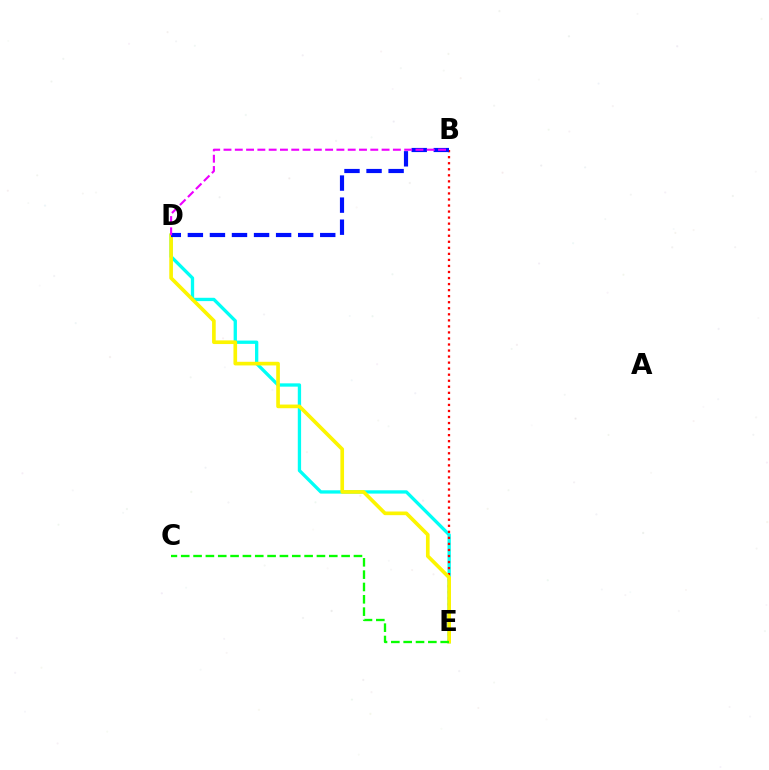{('D', 'E'): [{'color': '#00fff6', 'line_style': 'solid', 'thickness': 2.38}, {'color': '#fcf500', 'line_style': 'solid', 'thickness': 2.63}], ('B', 'E'): [{'color': '#ff0000', 'line_style': 'dotted', 'thickness': 1.64}], ('C', 'E'): [{'color': '#08ff00', 'line_style': 'dashed', 'thickness': 1.68}], ('B', 'D'): [{'color': '#0010ff', 'line_style': 'dashed', 'thickness': 3.0}, {'color': '#ee00ff', 'line_style': 'dashed', 'thickness': 1.53}]}